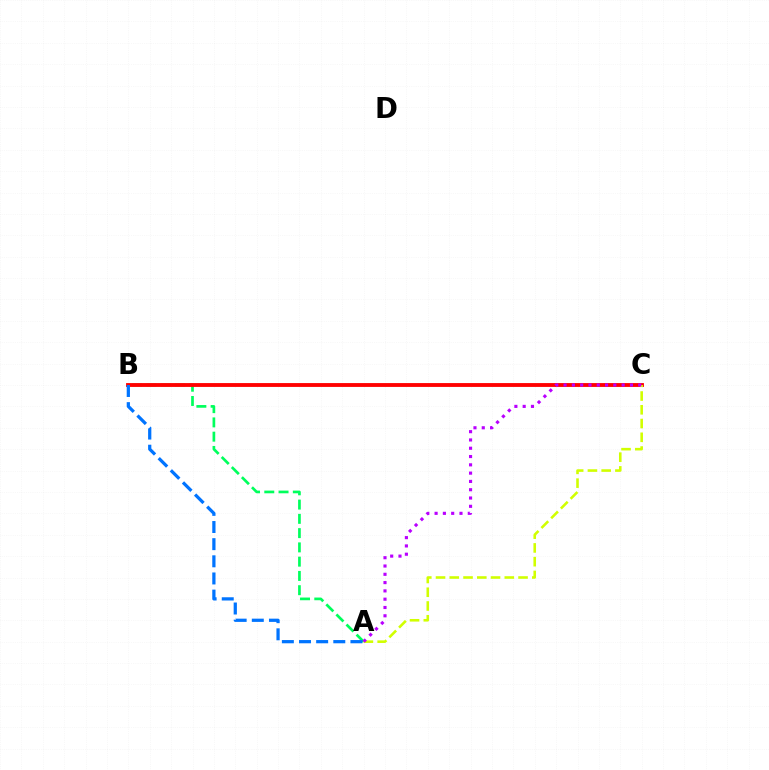{('A', 'B'): [{'color': '#00ff5c', 'line_style': 'dashed', 'thickness': 1.94}, {'color': '#0074ff', 'line_style': 'dashed', 'thickness': 2.33}], ('B', 'C'): [{'color': '#ff0000', 'line_style': 'solid', 'thickness': 2.77}], ('A', 'C'): [{'color': '#d1ff00', 'line_style': 'dashed', 'thickness': 1.87}, {'color': '#b900ff', 'line_style': 'dotted', 'thickness': 2.25}]}